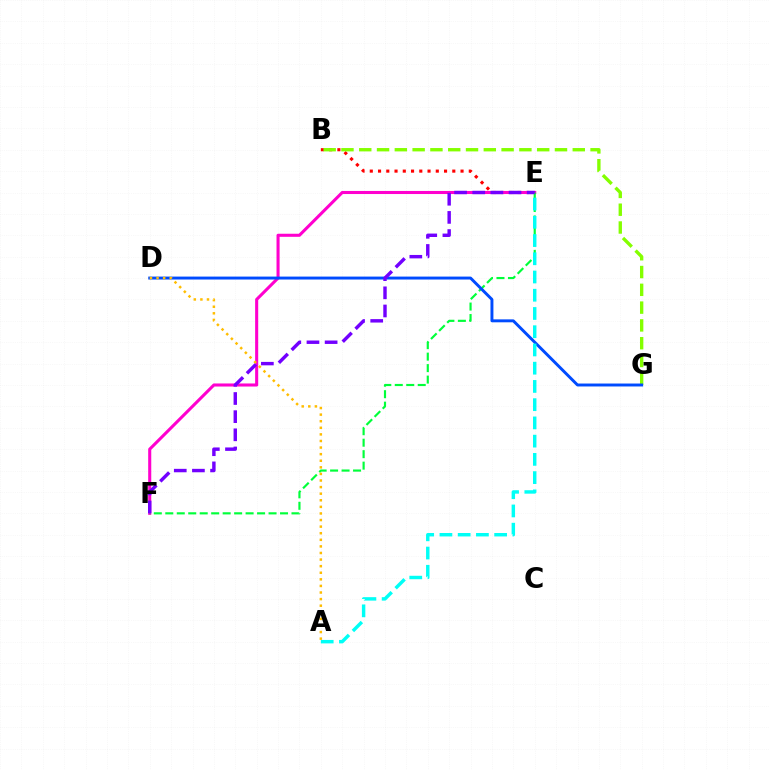{('B', 'E'): [{'color': '#ff0000', 'line_style': 'dotted', 'thickness': 2.24}], ('E', 'F'): [{'color': '#ff00cf', 'line_style': 'solid', 'thickness': 2.21}, {'color': '#00ff39', 'line_style': 'dashed', 'thickness': 1.56}, {'color': '#7200ff', 'line_style': 'dashed', 'thickness': 2.47}], ('B', 'G'): [{'color': '#84ff00', 'line_style': 'dashed', 'thickness': 2.42}], ('D', 'G'): [{'color': '#004bff', 'line_style': 'solid', 'thickness': 2.11}], ('A', 'E'): [{'color': '#00fff6', 'line_style': 'dashed', 'thickness': 2.48}], ('A', 'D'): [{'color': '#ffbd00', 'line_style': 'dotted', 'thickness': 1.79}]}